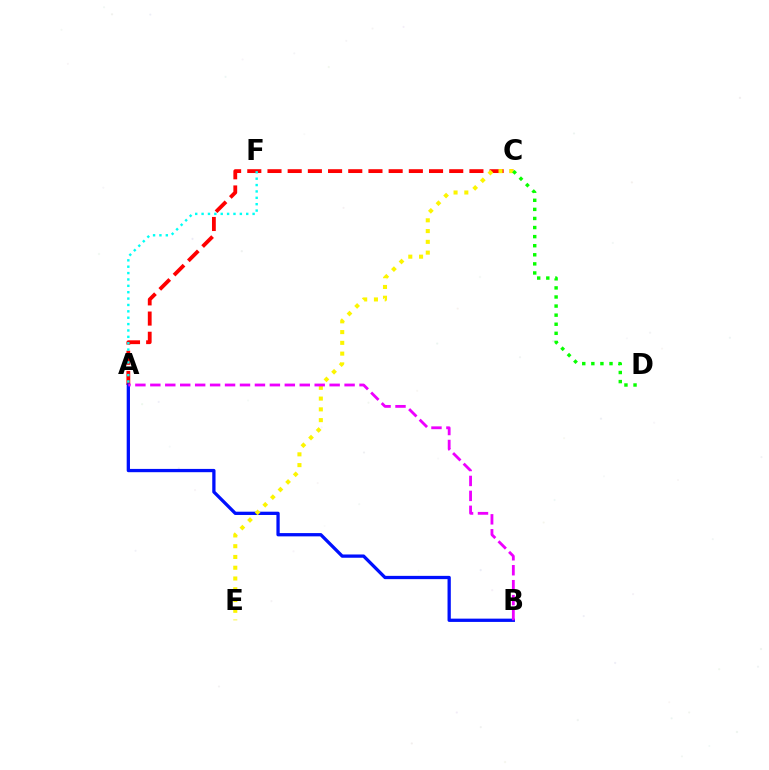{('A', 'C'): [{'color': '#ff0000', 'line_style': 'dashed', 'thickness': 2.74}], ('A', 'B'): [{'color': '#0010ff', 'line_style': 'solid', 'thickness': 2.36}, {'color': '#ee00ff', 'line_style': 'dashed', 'thickness': 2.03}], ('C', 'E'): [{'color': '#fcf500', 'line_style': 'dotted', 'thickness': 2.93}], ('A', 'F'): [{'color': '#00fff6', 'line_style': 'dotted', 'thickness': 1.73}], ('C', 'D'): [{'color': '#08ff00', 'line_style': 'dotted', 'thickness': 2.47}]}